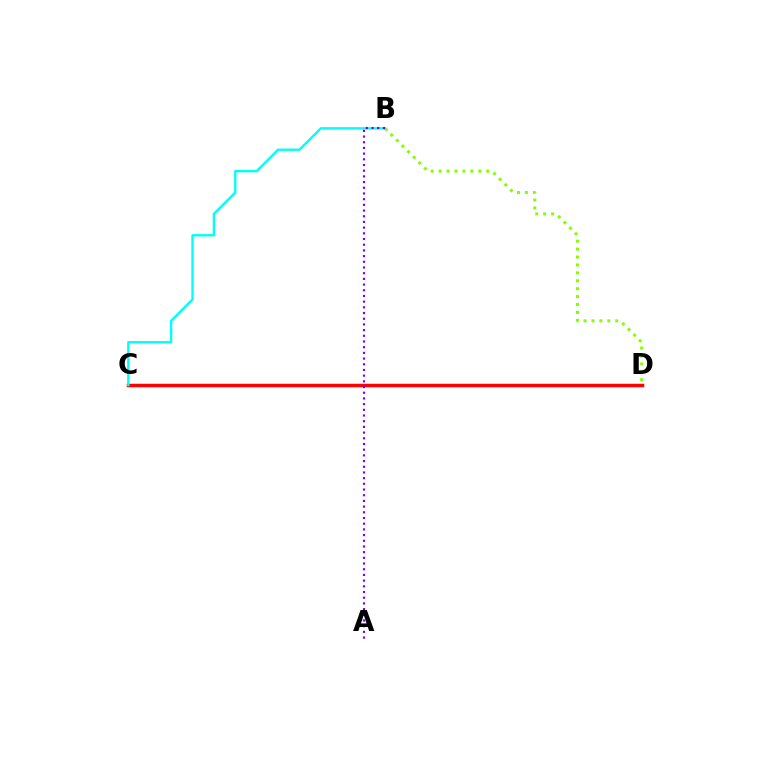{('B', 'D'): [{'color': '#84ff00', 'line_style': 'dotted', 'thickness': 2.15}], ('C', 'D'): [{'color': '#ff0000', 'line_style': 'solid', 'thickness': 2.51}], ('B', 'C'): [{'color': '#00fff6', 'line_style': 'solid', 'thickness': 1.7}], ('A', 'B'): [{'color': '#7200ff', 'line_style': 'dotted', 'thickness': 1.55}]}